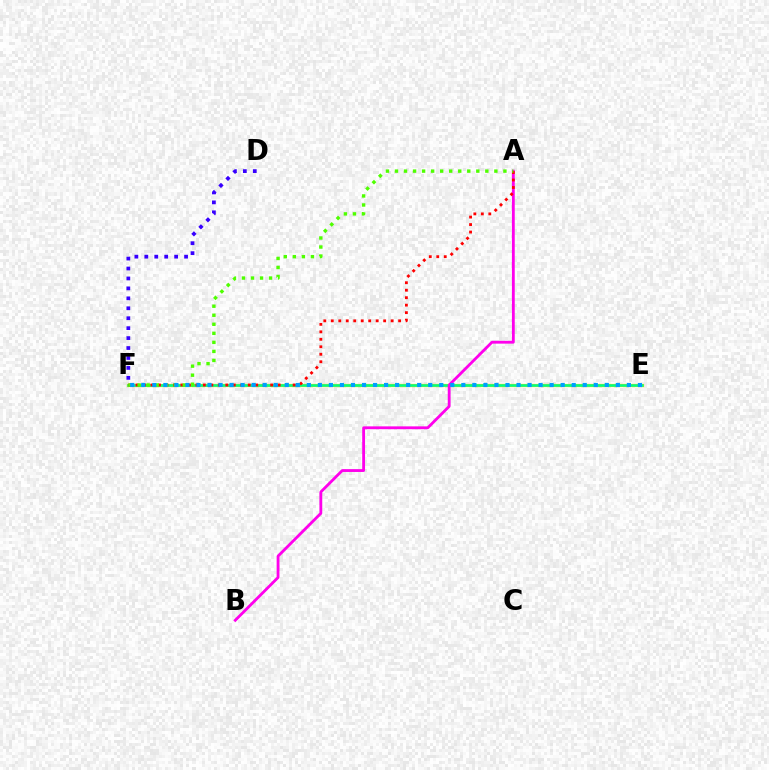{('E', 'F'): [{'color': '#ffd500', 'line_style': 'solid', 'thickness': 2.31}, {'color': '#00ff86', 'line_style': 'solid', 'thickness': 1.8}, {'color': '#009eff', 'line_style': 'dotted', 'thickness': 3.0}], ('A', 'B'): [{'color': '#ff00ed', 'line_style': 'solid', 'thickness': 2.03}], ('A', 'F'): [{'color': '#ff0000', 'line_style': 'dotted', 'thickness': 2.03}, {'color': '#4fff00', 'line_style': 'dotted', 'thickness': 2.45}], ('D', 'F'): [{'color': '#3700ff', 'line_style': 'dotted', 'thickness': 2.7}]}